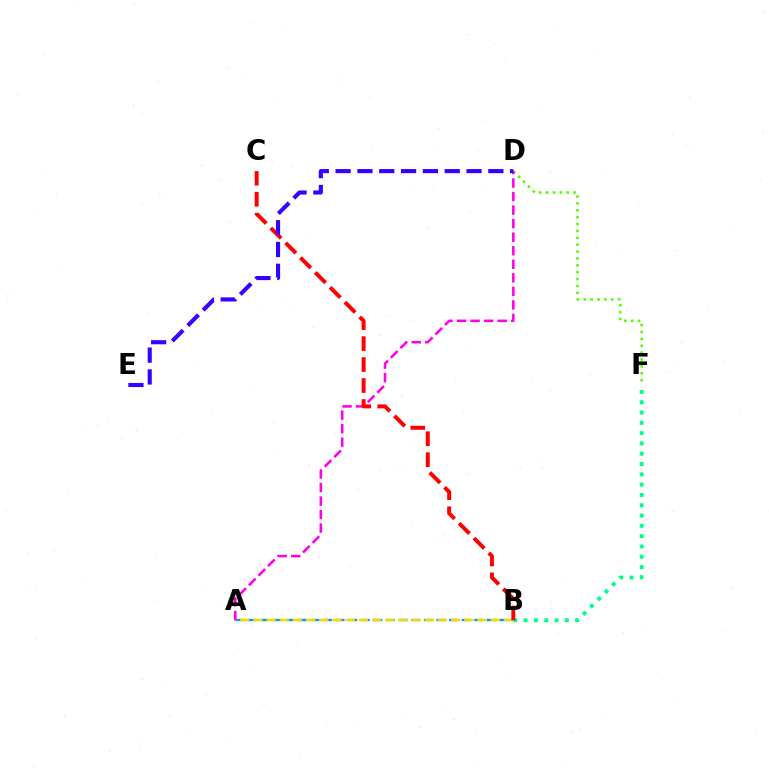{('A', 'B'): [{'color': '#009eff', 'line_style': 'dashed', 'thickness': 1.71}, {'color': '#ffd500', 'line_style': 'dashed', 'thickness': 1.79}], ('D', 'F'): [{'color': '#4fff00', 'line_style': 'dotted', 'thickness': 1.87}], ('B', 'F'): [{'color': '#00ff86', 'line_style': 'dotted', 'thickness': 2.8}], ('A', 'D'): [{'color': '#ff00ed', 'line_style': 'dashed', 'thickness': 1.84}], ('B', 'C'): [{'color': '#ff0000', 'line_style': 'dashed', 'thickness': 2.85}], ('D', 'E'): [{'color': '#3700ff', 'line_style': 'dashed', 'thickness': 2.96}]}